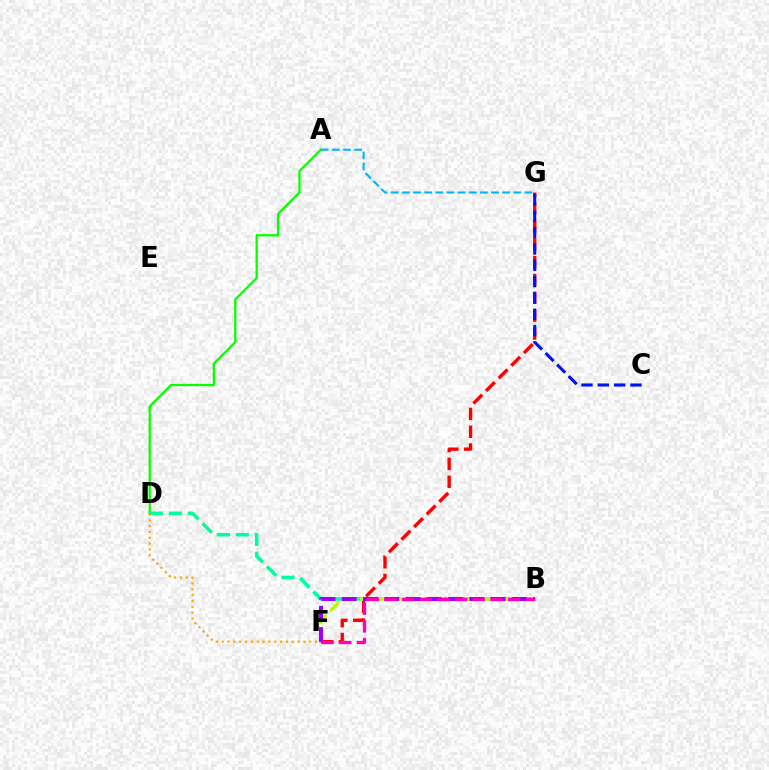{('A', 'D'): [{'color': '#08ff00', 'line_style': 'solid', 'thickness': 1.63}], ('B', 'D'): [{'color': '#00ff9d', 'line_style': 'dashed', 'thickness': 2.58}], ('D', 'F'): [{'color': '#ffa500', 'line_style': 'dotted', 'thickness': 1.59}], ('F', 'G'): [{'color': '#ff0000', 'line_style': 'dashed', 'thickness': 2.42}], ('B', 'F'): [{'color': '#b3ff00', 'line_style': 'dashed', 'thickness': 2.36}, {'color': '#9b00ff', 'line_style': 'dashed', 'thickness': 2.89}, {'color': '#ff00bd', 'line_style': 'dashed', 'thickness': 2.4}], ('A', 'G'): [{'color': '#00b5ff', 'line_style': 'dashed', 'thickness': 1.51}], ('C', 'G'): [{'color': '#0010ff', 'line_style': 'dashed', 'thickness': 2.22}]}